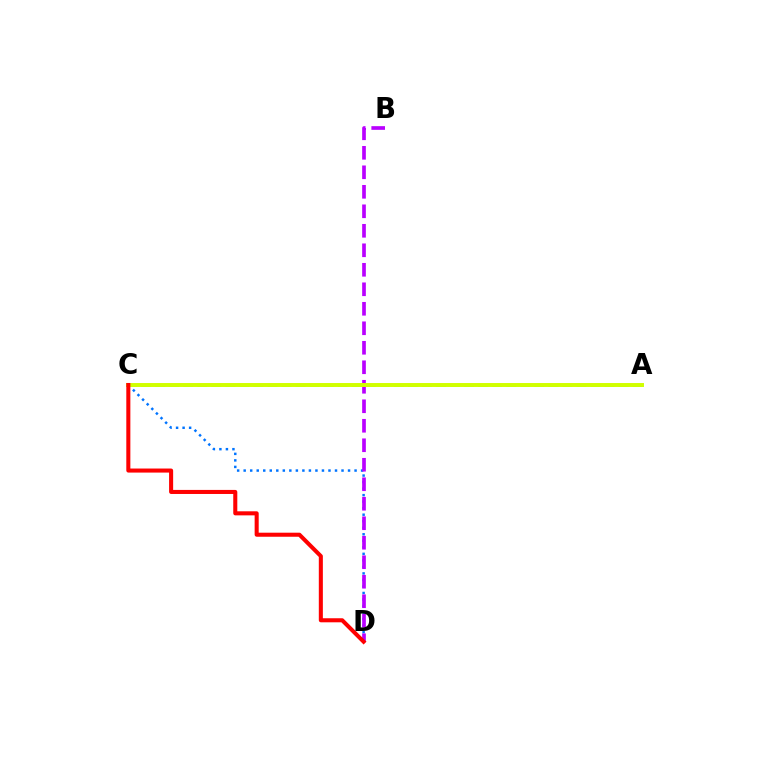{('C', 'D'): [{'color': '#0074ff', 'line_style': 'dotted', 'thickness': 1.77}, {'color': '#ff0000', 'line_style': 'solid', 'thickness': 2.92}], ('A', 'C'): [{'color': '#00ff5c', 'line_style': 'dashed', 'thickness': 1.91}, {'color': '#d1ff00', 'line_style': 'solid', 'thickness': 2.84}], ('B', 'D'): [{'color': '#b900ff', 'line_style': 'dashed', 'thickness': 2.65}]}